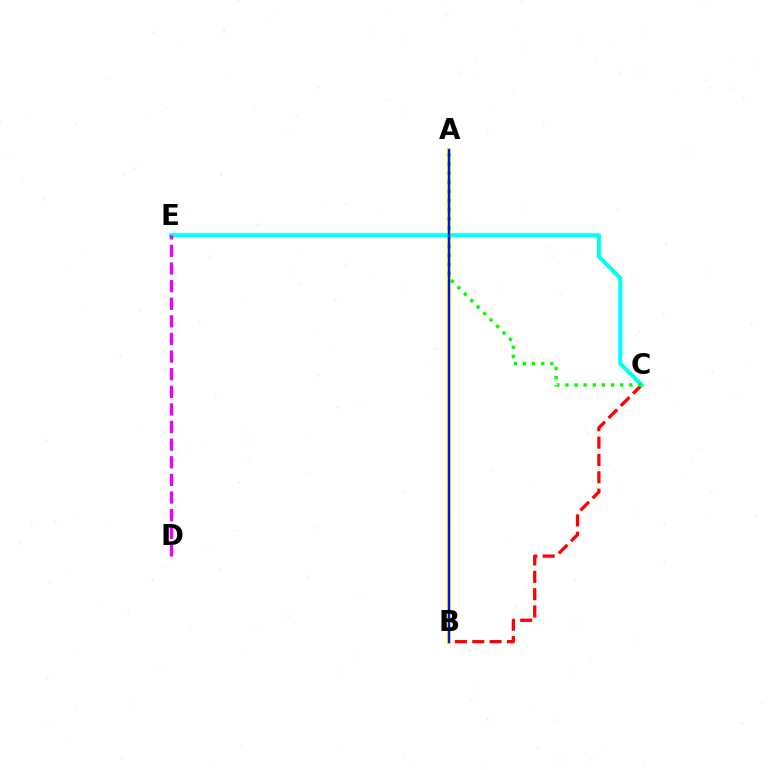{('A', 'B'): [{'color': '#fcf500', 'line_style': 'solid', 'thickness': 3.0}, {'color': '#0010ff', 'line_style': 'solid', 'thickness': 1.66}], ('B', 'C'): [{'color': '#ff0000', 'line_style': 'dashed', 'thickness': 2.35}], ('C', 'E'): [{'color': '#00fff6', 'line_style': 'solid', 'thickness': 2.94}], ('D', 'E'): [{'color': '#ee00ff', 'line_style': 'dashed', 'thickness': 2.39}], ('A', 'C'): [{'color': '#08ff00', 'line_style': 'dotted', 'thickness': 2.48}]}